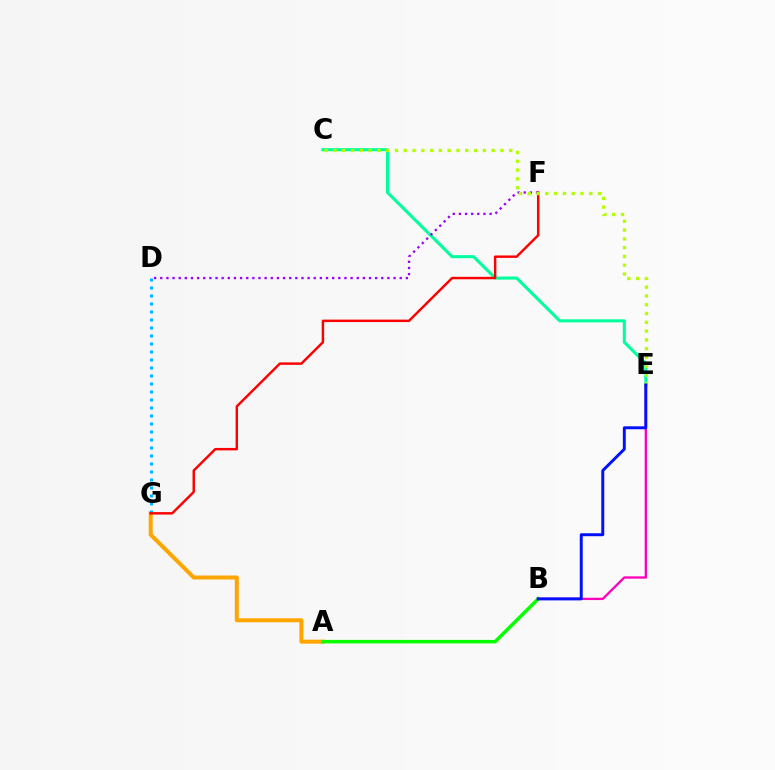{('C', 'E'): [{'color': '#00ff9d', 'line_style': 'solid', 'thickness': 2.21}, {'color': '#b3ff00', 'line_style': 'dotted', 'thickness': 2.39}], ('A', 'G'): [{'color': '#ffa500', 'line_style': 'solid', 'thickness': 2.87}], ('D', 'G'): [{'color': '#00b5ff', 'line_style': 'dotted', 'thickness': 2.17}], ('A', 'B'): [{'color': '#08ff00', 'line_style': 'solid', 'thickness': 2.52}], ('D', 'F'): [{'color': '#9b00ff', 'line_style': 'dotted', 'thickness': 1.67}], ('F', 'G'): [{'color': '#ff0000', 'line_style': 'solid', 'thickness': 1.76}], ('B', 'E'): [{'color': '#ff00bd', 'line_style': 'solid', 'thickness': 1.67}, {'color': '#0010ff', 'line_style': 'solid', 'thickness': 2.12}]}